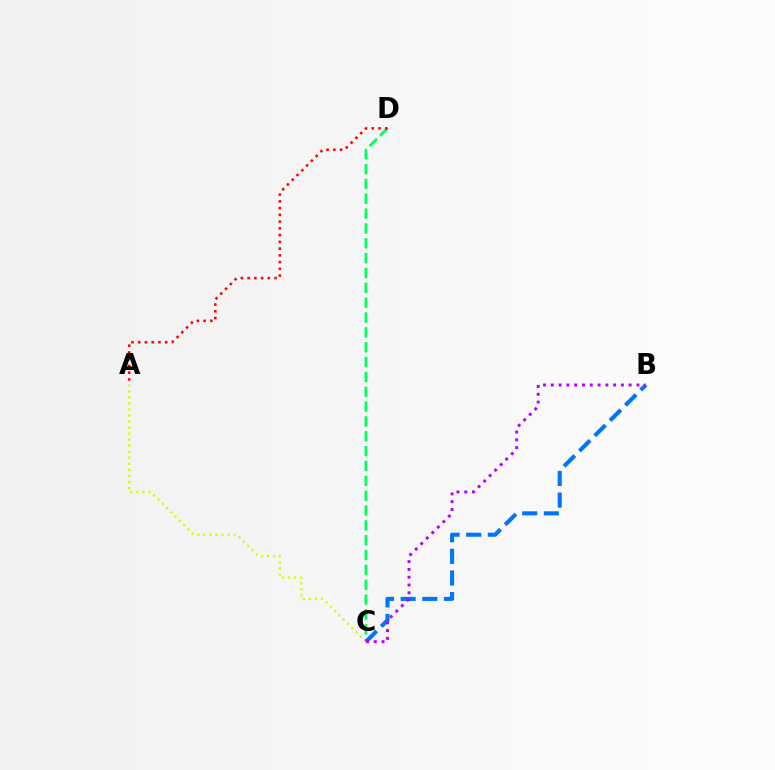{('C', 'D'): [{'color': '#00ff5c', 'line_style': 'dashed', 'thickness': 2.02}], ('A', 'D'): [{'color': '#ff0000', 'line_style': 'dotted', 'thickness': 1.83}], ('A', 'C'): [{'color': '#d1ff00', 'line_style': 'dotted', 'thickness': 1.64}], ('B', 'C'): [{'color': '#0074ff', 'line_style': 'dashed', 'thickness': 2.94}, {'color': '#b900ff', 'line_style': 'dotted', 'thickness': 2.12}]}